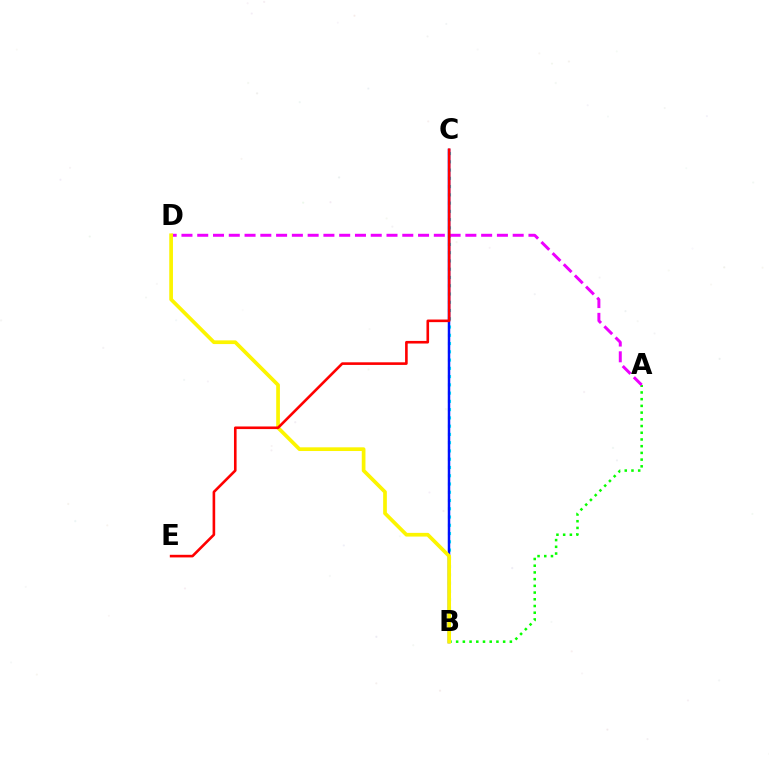{('B', 'C'): [{'color': '#00fff6', 'line_style': 'dotted', 'thickness': 2.24}, {'color': '#0010ff', 'line_style': 'solid', 'thickness': 1.79}], ('A', 'B'): [{'color': '#08ff00', 'line_style': 'dotted', 'thickness': 1.82}], ('A', 'D'): [{'color': '#ee00ff', 'line_style': 'dashed', 'thickness': 2.14}], ('B', 'D'): [{'color': '#fcf500', 'line_style': 'solid', 'thickness': 2.66}], ('C', 'E'): [{'color': '#ff0000', 'line_style': 'solid', 'thickness': 1.88}]}